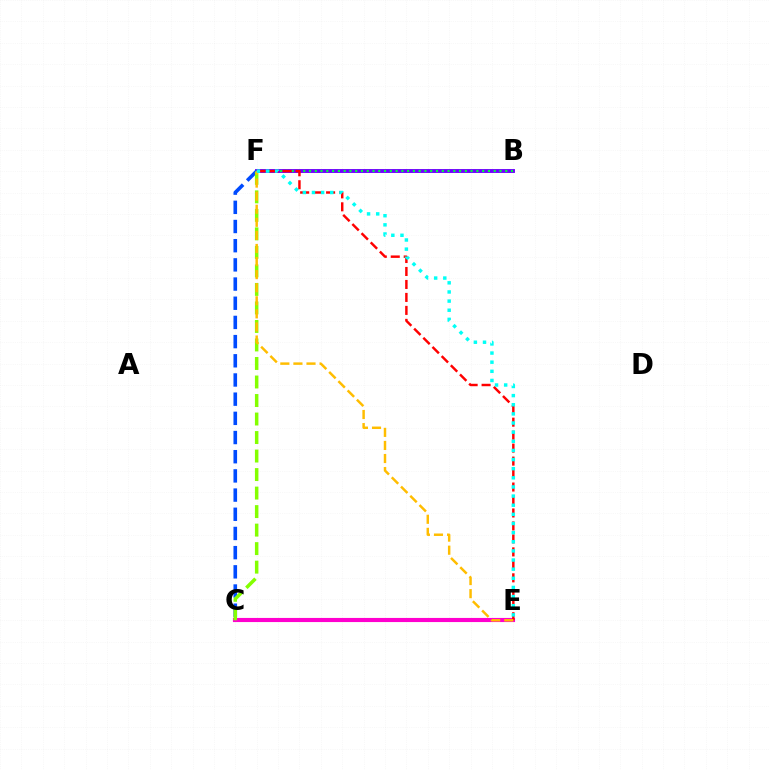{('B', 'F'): [{'color': '#7200ff', 'line_style': 'solid', 'thickness': 2.81}, {'color': '#00ff39', 'line_style': 'dotted', 'thickness': 1.57}], ('C', 'E'): [{'color': '#ff00cf', 'line_style': 'solid', 'thickness': 2.97}], ('E', 'F'): [{'color': '#ff0000', 'line_style': 'dashed', 'thickness': 1.76}, {'color': '#ffbd00', 'line_style': 'dashed', 'thickness': 1.78}, {'color': '#00fff6', 'line_style': 'dotted', 'thickness': 2.48}], ('C', 'F'): [{'color': '#004bff', 'line_style': 'dashed', 'thickness': 2.61}, {'color': '#84ff00', 'line_style': 'dashed', 'thickness': 2.52}]}